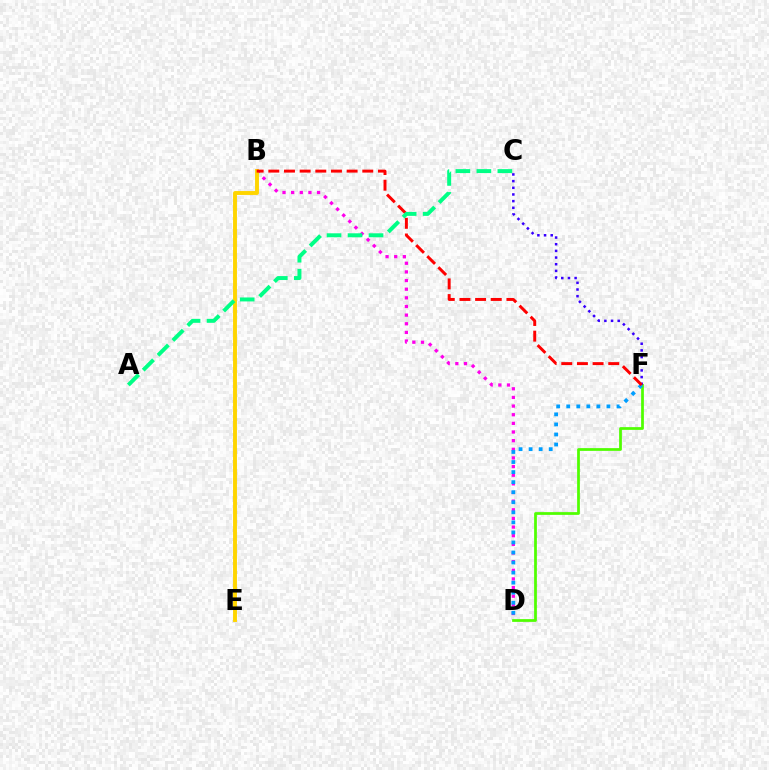{('D', 'F'): [{'color': '#4fff00', 'line_style': 'solid', 'thickness': 1.97}, {'color': '#009eff', 'line_style': 'dotted', 'thickness': 2.73}], ('B', 'D'): [{'color': '#ff00ed', 'line_style': 'dotted', 'thickness': 2.35}], ('B', 'E'): [{'color': '#ffd500', 'line_style': 'solid', 'thickness': 2.81}], ('C', 'F'): [{'color': '#3700ff', 'line_style': 'dotted', 'thickness': 1.81}], ('B', 'F'): [{'color': '#ff0000', 'line_style': 'dashed', 'thickness': 2.13}], ('A', 'C'): [{'color': '#00ff86', 'line_style': 'dashed', 'thickness': 2.85}]}